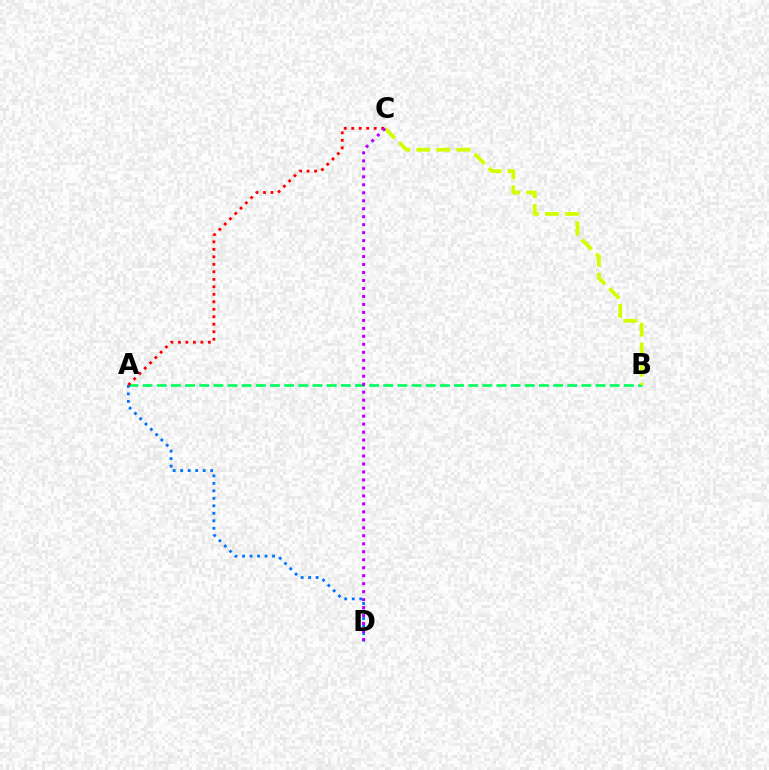{('A', 'B'): [{'color': '#00ff5c', 'line_style': 'dashed', 'thickness': 1.92}], ('A', 'D'): [{'color': '#0074ff', 'line_style': 'dotted', 'thickness': 2.04}], ('A', 'C'): [{'color': '#ff0000', 'line_style': 'dotted', 'thickness': 2.04}], ('B', 'C'): [{'color': '#d1ff00', 'line_style': 'dashed', 'thickness': 2.72}], ('C', 'D'): [{'color': '#b900ff', 'line_style': 'dotted', 'thickness': 2.17}]}